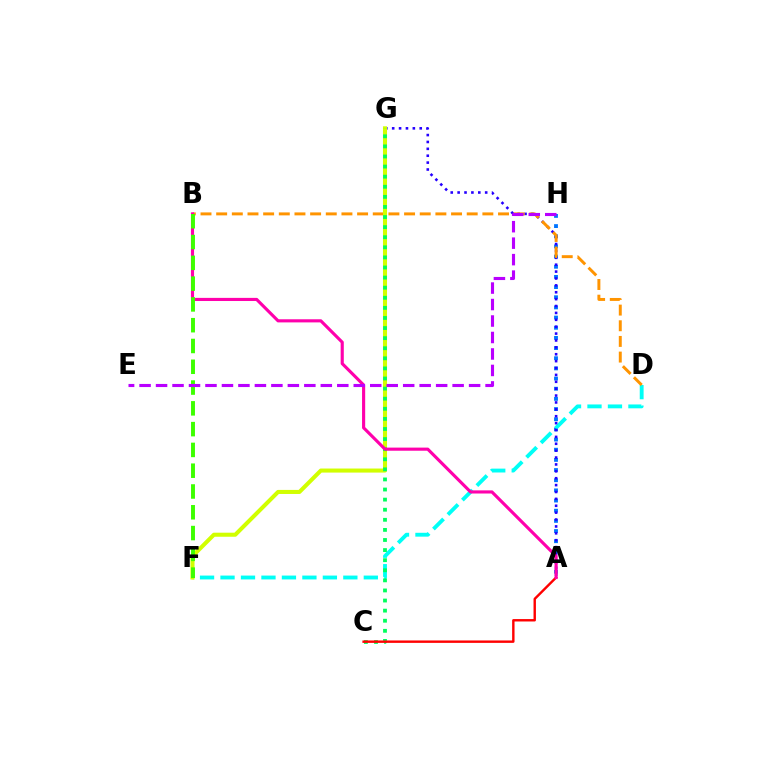{('A', 'H'): [{'color': '#0074ff', 'line_style': 'dotted', 'thickness': 2.76}], ('D', 'F'): [{'color': '#00fff6', 'line_style': 'dashed', 'thickness': 2.78}], ('A', 'G'): [{'color': '#2500ff', 'line_style': 'dotted', 'thickness': 1.87}], ('B', 'D'): [{'color': '#ff9400', 'line_style': 'dashed', 'thickness': 2.13}], ('F', 'G'): [{'color': '#d1ff00', 'line_style': 'solid', 'thickness': 2.92}], ('C', 'G'): [{'color': '#00ff5c', 'line_style': 'dotted', 'thickness': 2.74}], ('A', 'C'): [{'color': '#ff0000', 'line_style': 'solid', 'thickness': 1.73}], ('A', 'B'): [{'color': '#ff00ac', 'line_style': 'solid', 'thickness': 2.25}], ('B', 'F'): [{'color': '#3dff00', 'line_style': 'dashed', 'thickness': 2.82}], ('E', 'H'): [{'color': '#b900ff', 'line_style': 'dashed', 'thickness': 2.24}]}